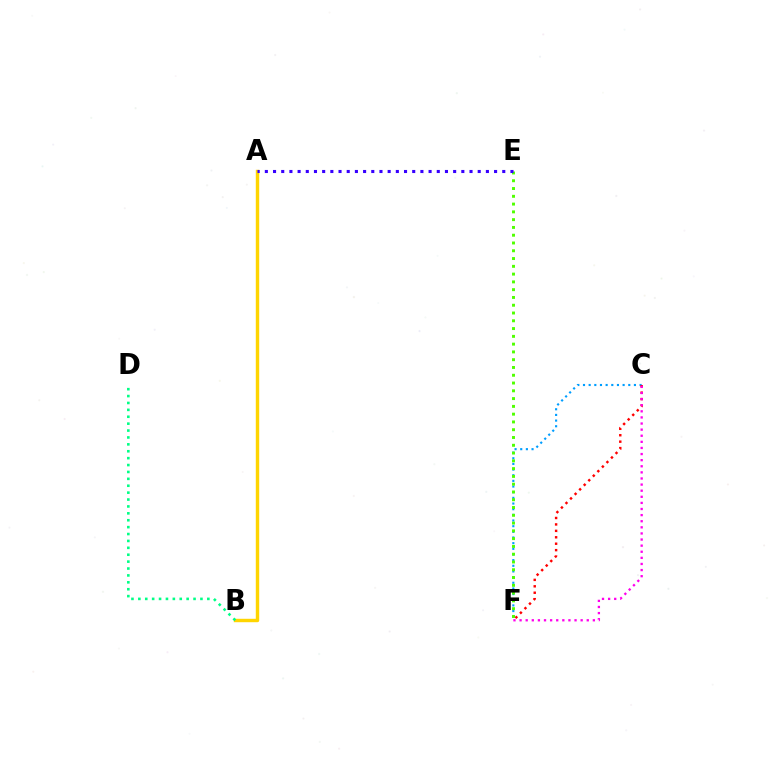{('C', 'F'): [{'color': '#009eff', 'line_style': 'dotted', 'thickness': 1.54}, {'color': '#ff0000', 'line_style': 'dotted', 'thickness': 1.75}, {'color': '#ff00ed', 'line_style': 'dotted', 'thickness': 1.66}], ('A', 'B'): [{'color': '#ffd500', 'line_style': 'solid', 'thickness': 2.46}], ('B', 'D'): [{'color': '#00ff86', 'line_style': 'dotted', 'thickness': 1.87}], ('E', 'F'): [{'color': '#4fff00', 'line_style': 'dotted', 'thickness': 2.11}], ('A', 'E'): [{'color': '#3700ff', 'line_style': 'dotted', 'thickness': 2.22}]}